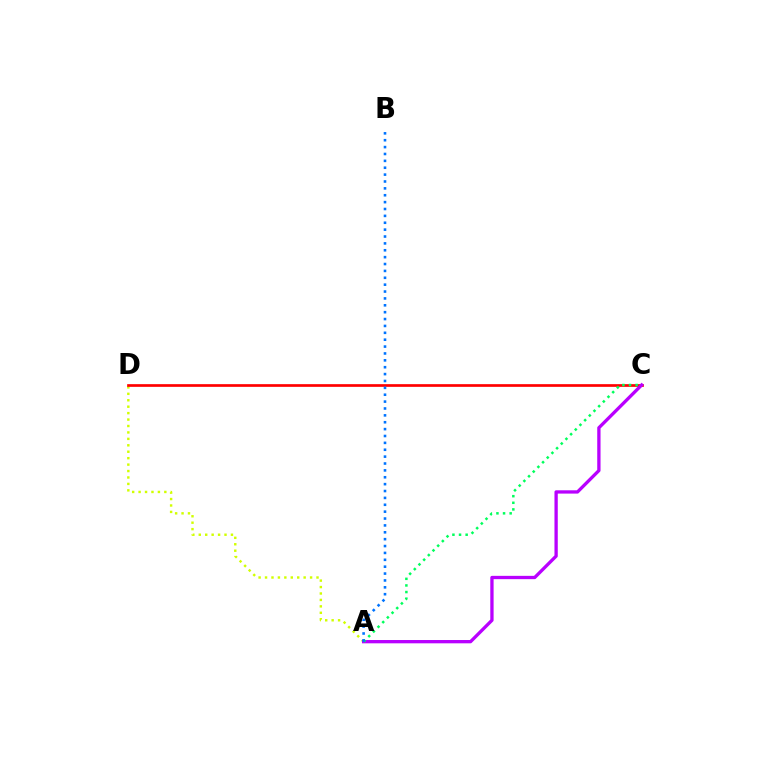{('A', 'D'): [{'color': '#d1ff00', 'line_style': 'dotted', 'thickness': 1.75}], ('C', 'D'): [{'color': '#ff0000', 'line_style': 'solid', 'thickness': 1.94}], ('A', 'C'): [{'color': '#b900ff', 'line_style': 'solid', 'thickness': 2.38}, {'color': '#00ff5c', 'line_style': 'dotted', 'thickness': 1.8}], ('A', 'B'): [{'color': '#0074ff', 'line_style': 'dotted', 'thickness': 1.87}]}